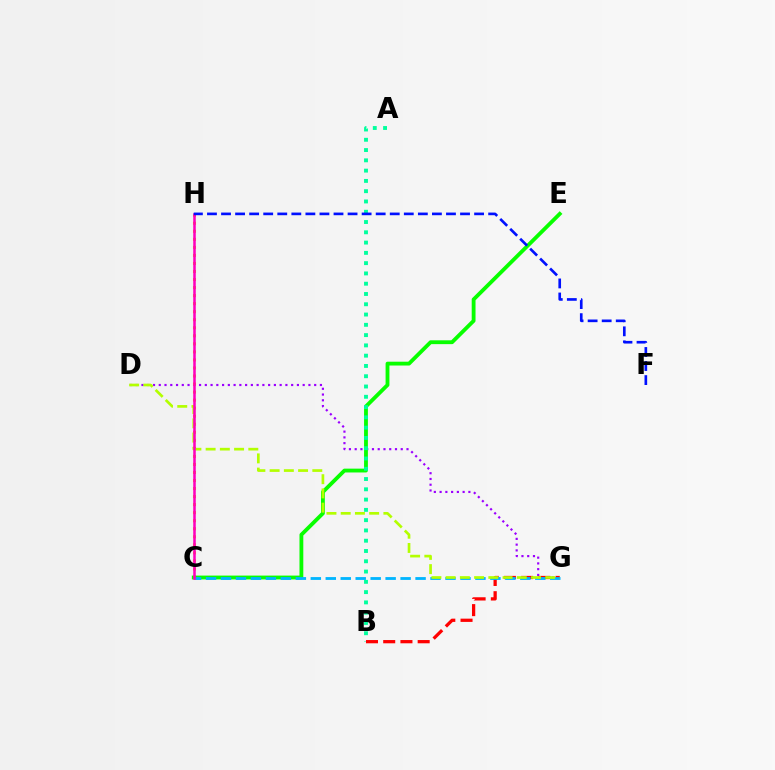{('D', 'G'): [{'color': '#9b00ff', 'line_style': 'dotted', 'thickness': 1.56}, {'color': '#b3ff00', 'line_style': 'dashed', 'thickness': 1.93}], ('C', 'H'): [{'color': '#ffa500', 'line_style': 'dotted', 'thickness': 2.18}, {'color': '#ff00bd', 'line_style': 'solid', 'thickness': 1.83}], ('C', 'E'): [{'color': '#08ff00', 'line_style': 'solid', 'thickness': 2.76}], ('A', 'B'): [{'color': '#00ff9d', 'line_style': 'dotted', 'thickness': 2.79}], ('B', 'G'): [{'color': '#ff0000', 'line_style': 'dashed', 'thickness': 2.34}], ('C', 'G'): [{'color': '#00b5ff', 'line_style': 'dashed', 'thickness': 2.03}], ('F', 'H'): [{'color': '#0010ff', 'line_style': 'dashed', 'thickness': 1.91}]}